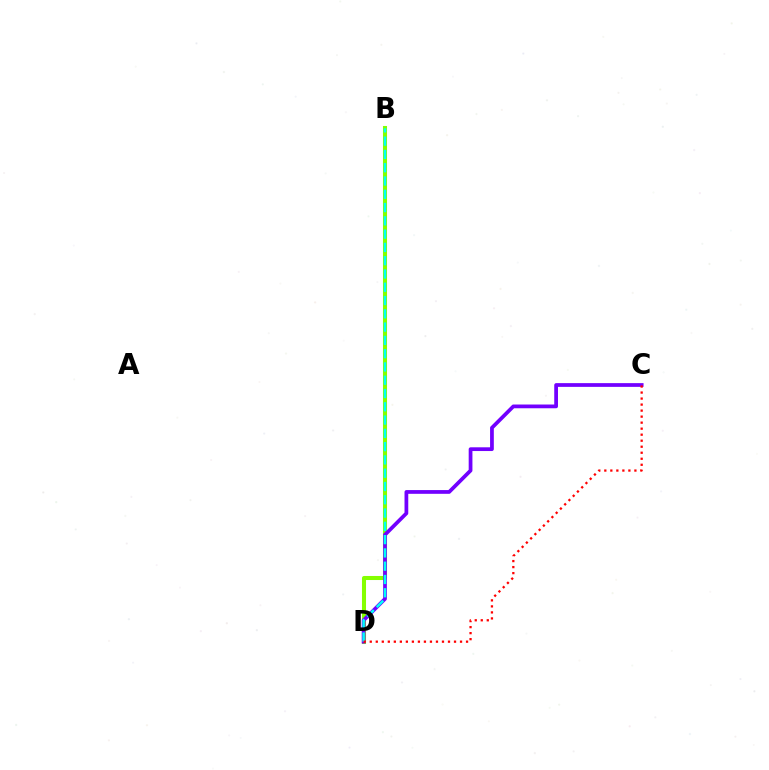{('B', 'D'): [{'color': '#84ff00', 'line_style': 'solid', 'thickness': 2.92}, {'color': '#00fff6', 'line_style': 'dashed', 'thickness': 1.8}], ('C', 'D'): [{'color': '#7200ff', 'line_style': 'solid', 'thickness': 2.69}, {'color': '#ff0000', 'line_style': 'dotted', 'thickness': 1.64}]}